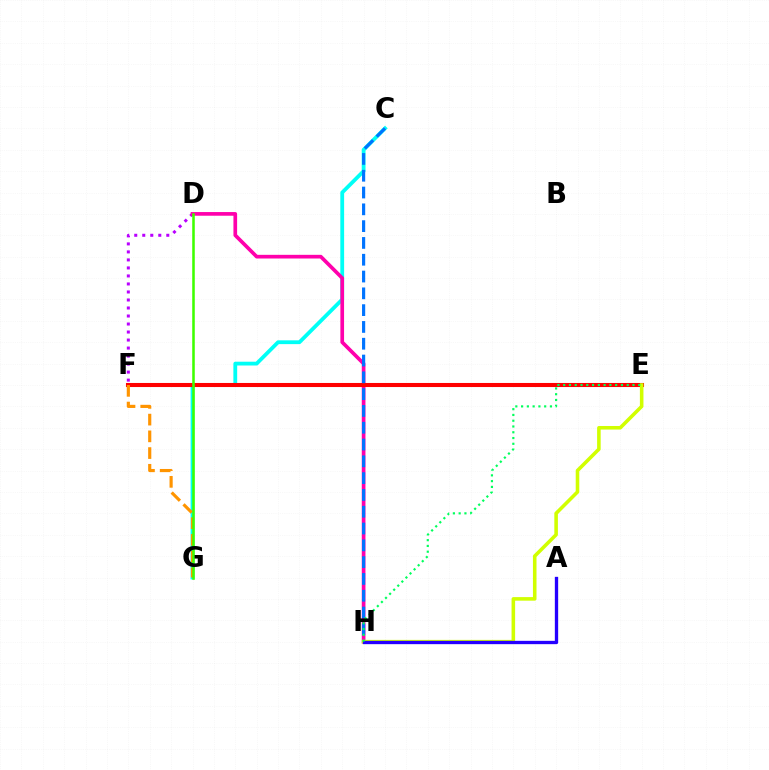{('C', 'G'): [{'color': '#00fff6', 'line_style': 'solid', 'thickness': 2.73}], ('D', 'F'): [{'color': '#b900ff', 'line_style': 'dotted', 'thickness': 2.18}], ('D', 'H'): [{'color': '#ff00ac', 'line_style': 'solid', 'thickness': 2.65}], ('E', 'F'): [{'color': '#ff0000', 'line_style': 'solid', 'thickness': 2.93}], ('C', 'H'): [{'color': '#0074ff', 'line_style': 'dashed', 'thickness': 2.28}], ('E', 'H'): [{'color': '#d1ff00', 'line_style': 'solid', 'thickness': 2.57}, {'color': '#00ff5c', 'line_style': 'dotted', 'thickness': 1.57}], ('F', 'G'): [{'color': '#ff9400', 'line_style': 'dashed', 'thickness': 2.27}], ('D', 'G'): [{'color': '#3dff00', 'line_style': 'solid', 'thickness': 1.84}], ('A', 'H'): [{'color': '#2500ff', 'line_style': 'solid', 'thickness': 2.39}]}